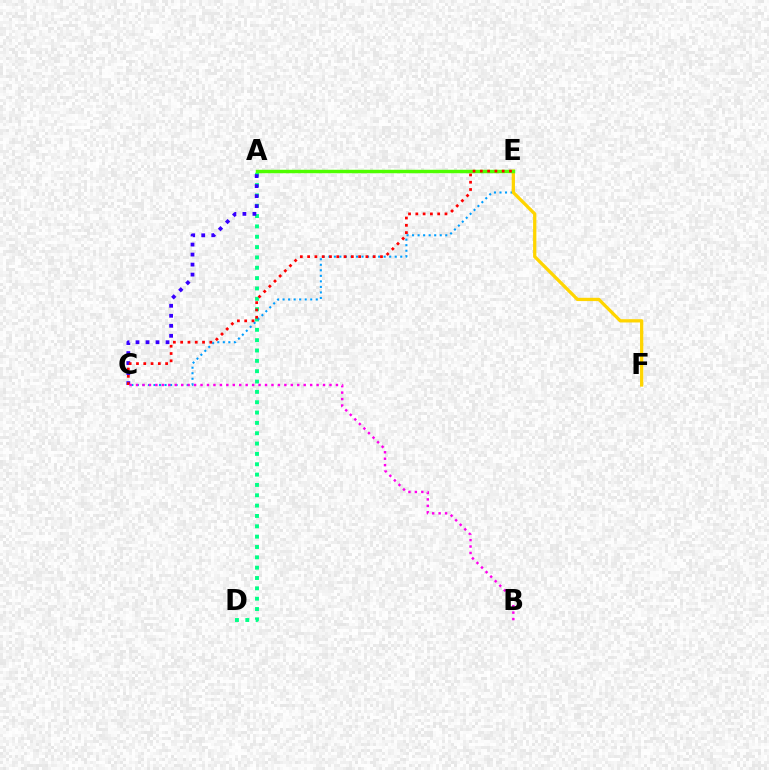{('A', 'D'): [{'color': '#00ff86', 'line_style': 'dotted', 'thickness': 2.81}], ('C', 'E'): [{'color': '#009eff', 'line_style': 'dotted', 'thickness': 1.5}, {'color': '#ff0000', 'line_style': 'dotted', 'thickness': 1.98}], ('E', 'F'): [{'color': '#ffd500', 'line_style': 'solid', 'thickness': 2.36}], ('A', 'C'): [{'color': '#3700ff', 'line_style': 'dotted', 'thickness': 2.72}], ('A', 'E'): [{'color': '#4fff00', 'line_style': 'solid', 'thickness': 2.49}], ('B', 'C'): [{'color': '#ff00ed', 'line_style': 'dotted', 'thickness': 1.75}]}